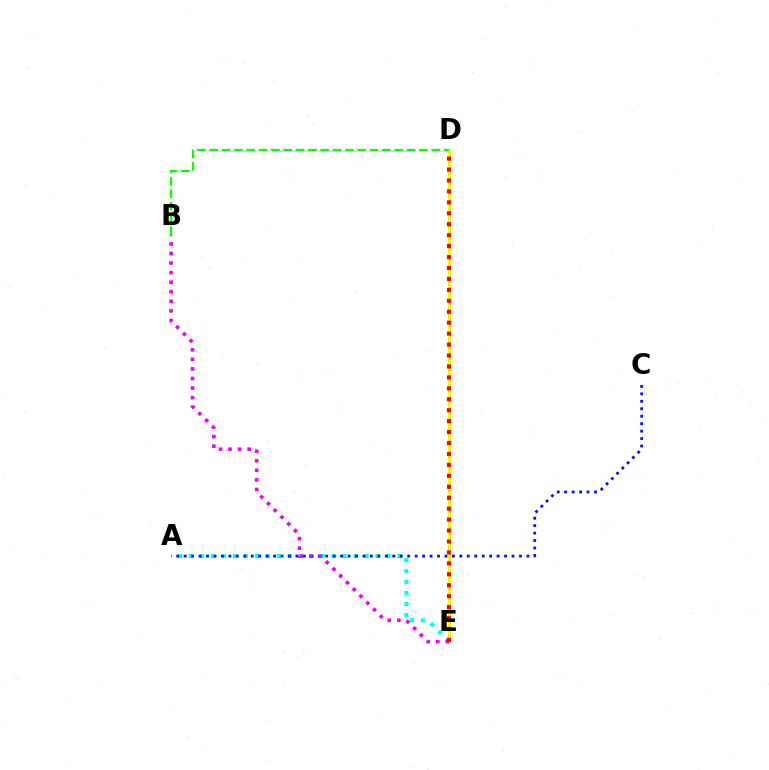{('A', 'E'): [{'color': '#00fff6', 'line_style': 'dotted', 'thickness': 2.98}], ('D', 'E'): [{'color': '#fcf500', 'line_style': 'solid', 'thickness': 2.14}, {'color': '#ff0000', 'line_style': 'dotted', 'thickness': 2.97}], ('A', 'C'): [{'color': '#0010ff', 'line_style': 'dotted', 'thickness': 2.02}], ('B', 'D'): [{'color': '#08ff00', 'line_style': 'dashed', 'thickness': 1.68}], ('B', 'E'): [{'color': '#ee00ff', 'line_style': 'dotted', 'thickness': 2.6}]}